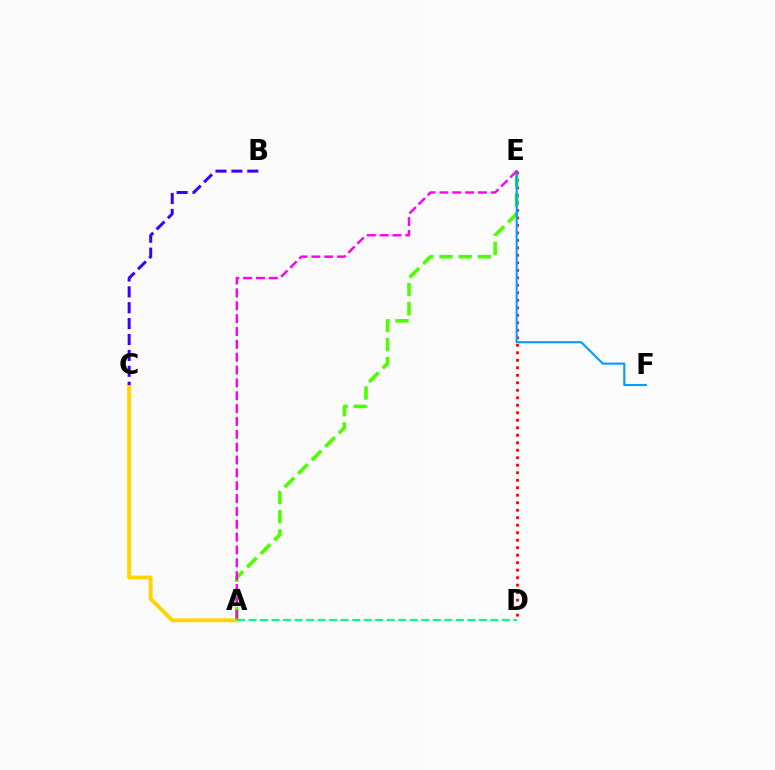{('A', 'C'): [{'color': '#ffd500', 'line_style': 'solid', 'thickness': 2.82}], ('D', 'E'): [{'color': '#ff0000', 'line_style': 'dotted', 'thickness': 2.04}], ('A', 'E'): [{'color': '#4fff00', 'line_style': 'dashed', 'thickness': 2.6}, {'color': '#ff00ed', 'line_style': 'dashed', 'thickness': 1.75}], ('E', 'F'): [{'color': '#009eff', 'line_style': 'solid', 'thickness': 1.53}], ('A', 'D'): [{'color': '#00ff86', 'line_style': 'dashed', 'thickness': 1.56}], ('B', 'C'): [{'color': '#3700ff', 'line_style': 'dashed', 'thickness': 2.16}]}